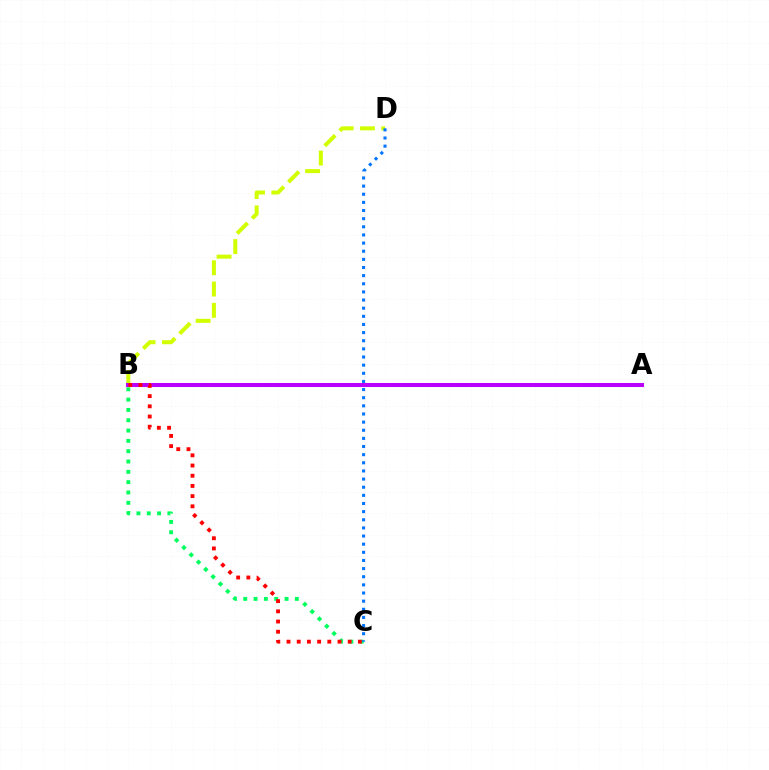{('B', 'D'): [{'color': '#d1ff00', 'line_style': 'dashed', 'thickness': 2.89}], ('B', 'C'): [{'color': '#00ff5c', 'line_style': 'dotted', 'thickness': 2.8}, {'color': '#ff0000', 'line_style': 'dotted', 'thickness': 2.77}], ('A', 'B'): [{'color': '#b900ff', 'line_style': 'solid', 'thickness': 2.92}], ('C', 'D'): [{'color': '#0074ff', 'line_style': 'dotted', 'thickness': 2.21}]}